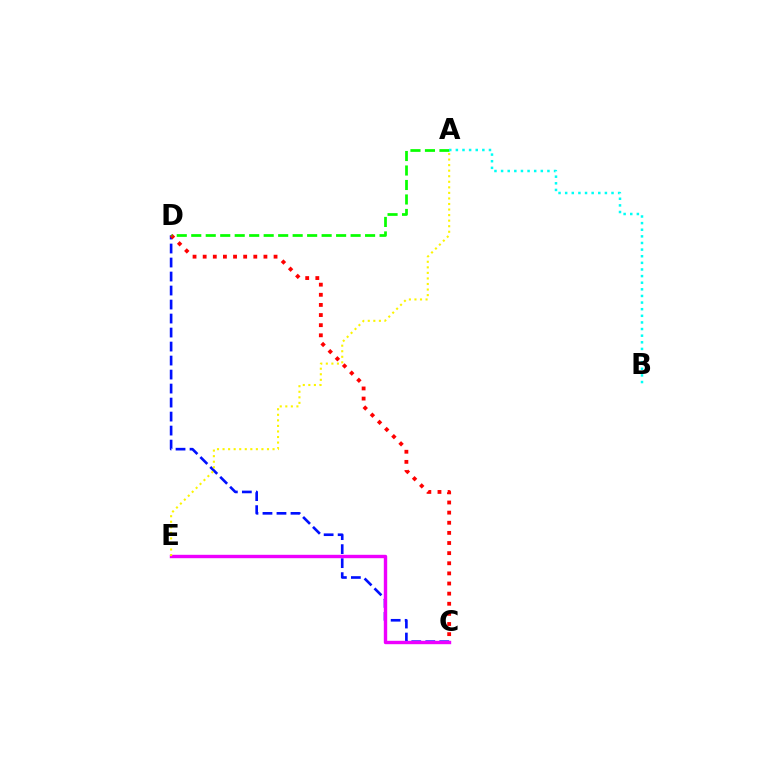{('C', 'D'): [{'color': '#0010ff', 'line_style': 'dashed', 'thickness': 1.9}, {'color': '#ff0000', 'line_style': 'dotted', 'thickness': 2.75}], ('C', 'E'): [{'color': '#ee00ff', 'line_style': 'solid', 'thickness': 2.45}], ('A', 'D'): [{'color': '#08ff00', 'line_style': 'dashed', 'thickness': 1.97}], ('A', 'B'): [{'color': '#00fff6', 'line_style': 'dotted', 'thickness': 1.8}], ('A', 'E'): [{'color': '#fcf500', 'line_style': 'dotted', 'thickness': 1.51}]}